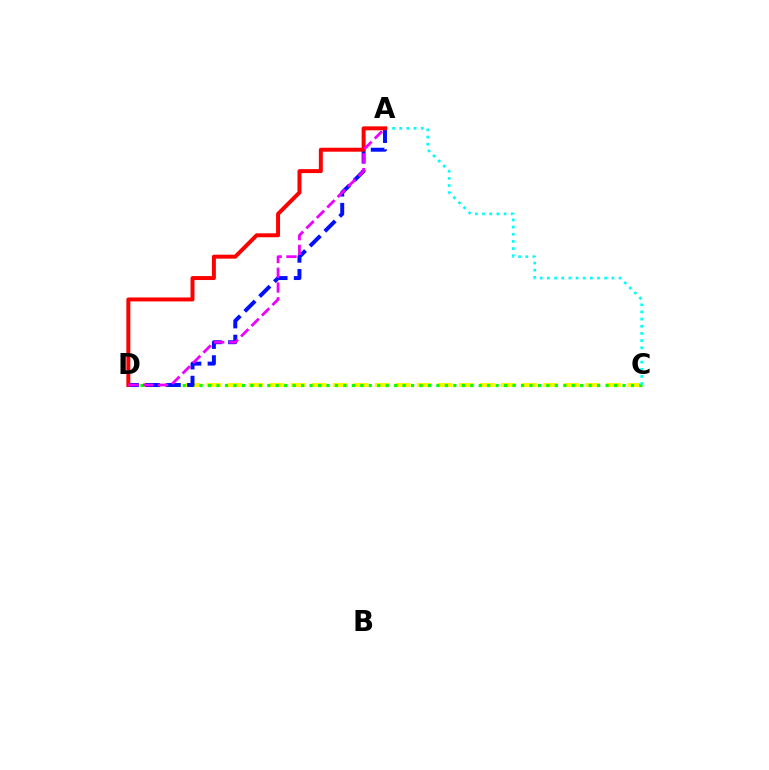{('C', 'D'): [{'color': '#fcf500', 'line_style': 'dashed', 'thickness': 2.86}, {'color': '#08ff00', 'line_style': 'dotted', 'thickness': 2.3}], ('A', 'C'): [{'color': '#00fff6', 'line_style': 'dotted', 'thickness': 1.95}], ('A', 'D'): [{'color': '#0010ff', 'line_style': 'dashed', 'thickness': 2.85}, {'color': '#ff0000', 'line_style': 'solid', 'thickness': 2.85}, {'color': '#ee00ff', 'line_style': 'dashed', 'thickness': 2.01}]}